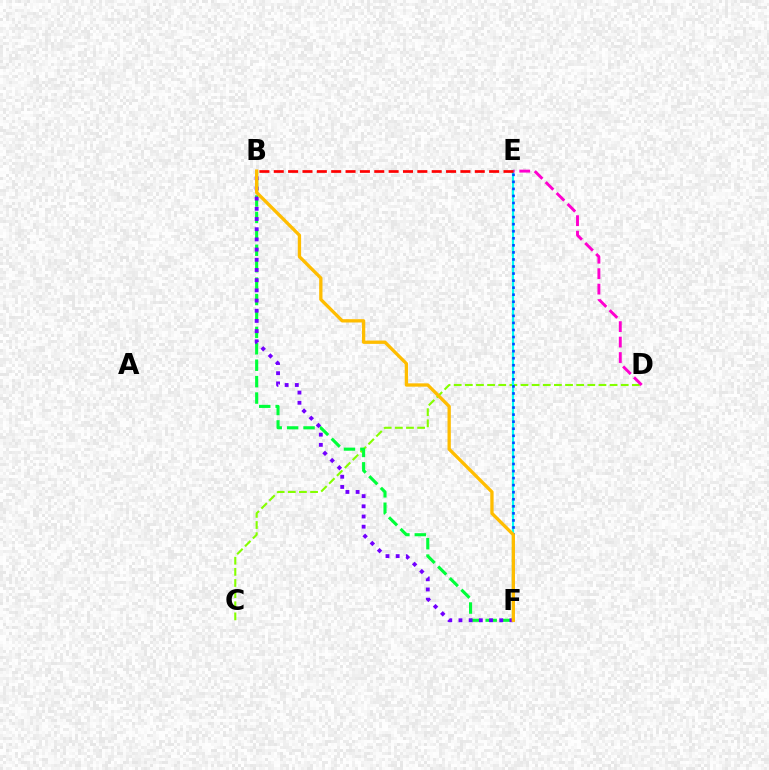{('C', 'D'): [{'color': '#84ff00', 'line_style': 'dashed', 'thickness': 1.51}], ('E', 'F'): [{'color': '#00fff6', 'line_style': 'solid', 'thickness': 1.57}, {'color': '#004bff', 'line_style': 'dotted', 'thickness': 1.92}], ('B', 'F'): [{'color': '#00ff39', 'line_style': 'dashed', 'thickness': 2.23}, {'color': '#7200ff', 'line_style': 'dotted', 'thickness': 2.77}, {'color': '#ffbd00', 'line_style': 'solid', 'thickness': 2.38}], ('D', 'E'): [{'color': '#ff00cf', 'line_style': 'dashed', 'thickness': 2.1}], ('B', 'E'): [{'color': '#ff0000', 'line_style': 'dashed', 'thickness': 1.95}]}